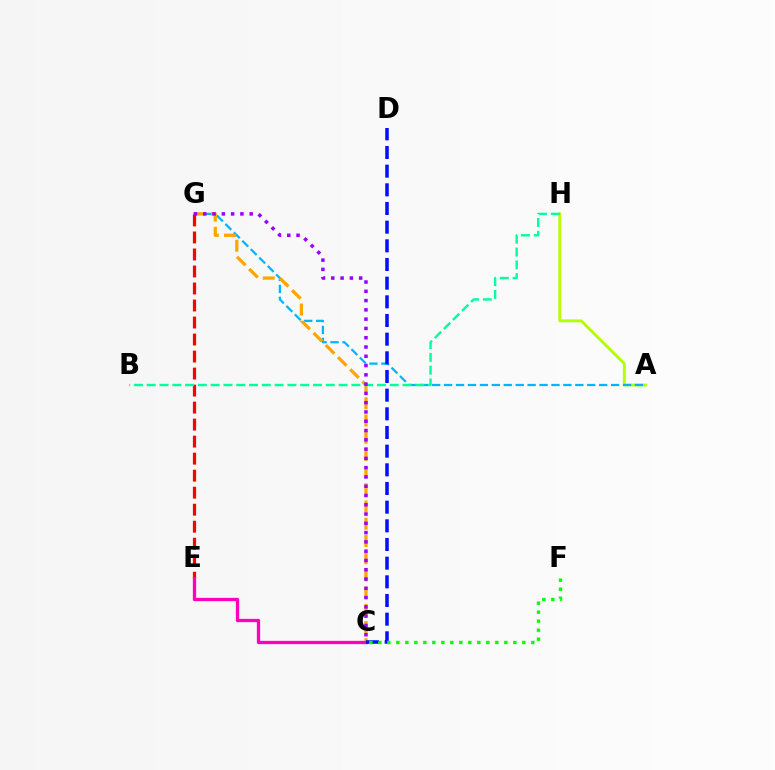{('A', 'H'): [{'color': '#b3ff00', 'line_style': 'solid', 'thickness': 2.06}], ('A', 'G'): [{'color': '#00b5ff', 'line_style': 'dashed', 'thickness': 1.62}], ('C', 'G'): [{'color': '#ffa500', 'line_style': 'dashed', 'thickness': 2.34}, {'color': '#9b00ff', 'line_style': 'dotted', 'thickness': 2.52}], ('E', 'G'): [{'color': '#ff0000', 'line_style': 'dashed', 'thickness': 2.31}], ('C', 'E'): [{'color': '#ff00bd', 'line_style': 'solid', 'thickness': 2.37}], ('C', 'D'): [{'color': '#0010ff', 'line_style': 'dashed', 'thickness': 2.54}], ('C', 'F'): [{'color': '#08ff00', 'line_style': 'dotted', 'thickness': 2.44}], ('B', 'H'): [{'color': '#00ff9d', 'line_style': 'dashed', 'thickness': 1.74}]}